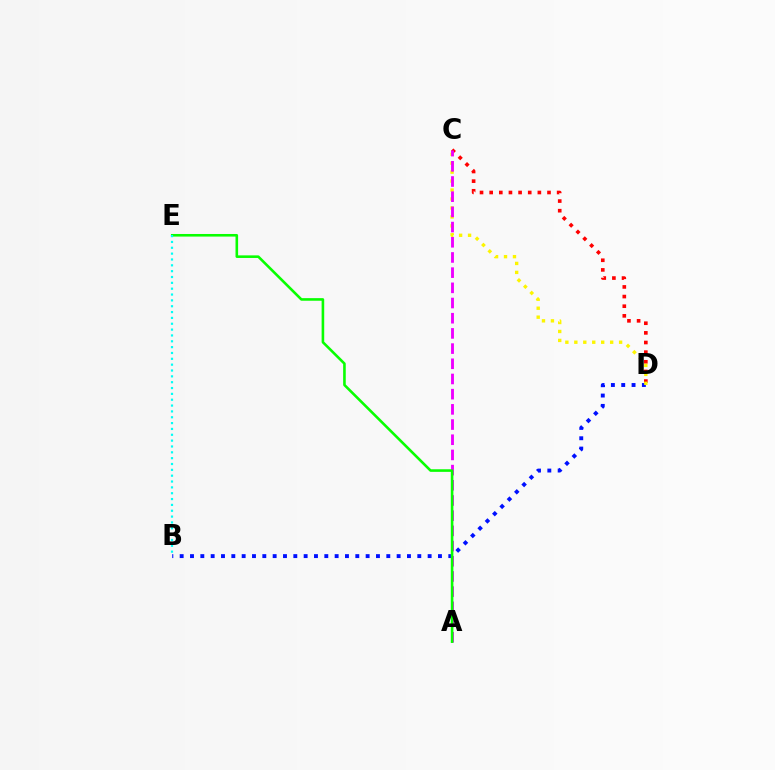{('C', 'D'): [{'color': '#ff0000', 'line_style': 'dotted', 'thickness': 2.62}, {'color': '#fcf500', 'line_style': 'dotted', 'thickness': 2.43}], ('B', 'D'): [{'color': '#0010ff', 'line_style': 'dotted', 'thickness': 2.81}], ('A', 'C'): [{'color': '#ee00ff', 'line_style': 'dashed', 'thickness': 2.06}], ('A', 'E'): [{'color': '#08ff00', 'line_style': 'solid', 'thickness': 1.87}], ('B', 'E'): [{'color': '#00fff6', 'line_style': 'dotted', 'thickness': 1.59}]}